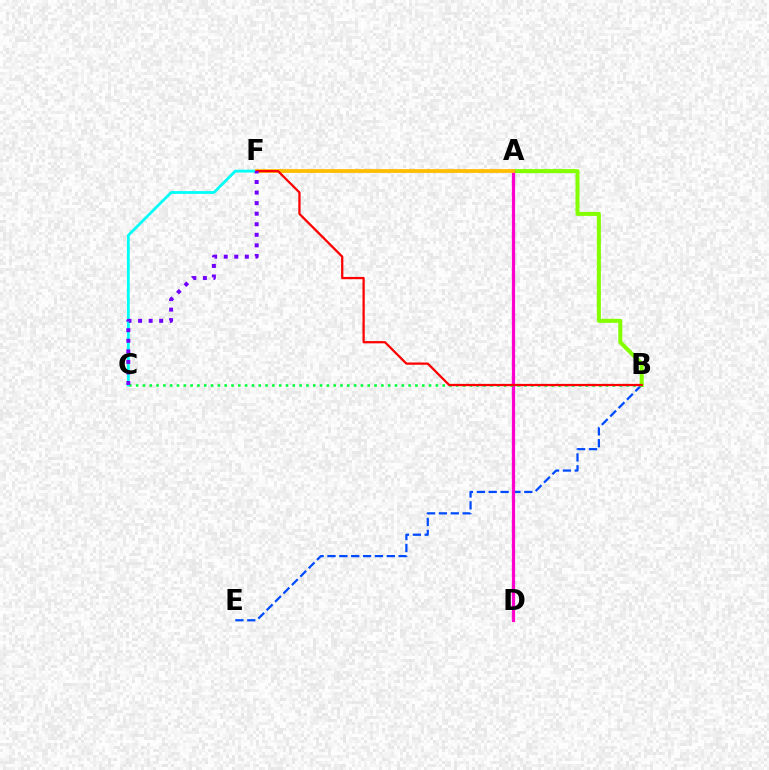{('B', 'E'): [{'color': '#004bff', 'line_style': 'dashed', 'thickness': 1.61}], ('A', 'B'): [{'color': '#84ff00', 'line_style': 'solid', 'thickness': 2.91}], ('A', 'D'): [{'color': '#ff00cf', 'line_style': 'solid', 'thickness': 2.33}], ('B', 'C'): [{'color': '#00ff39', 'line_style': 'dotted', 'thickness': 1.85}], ('C', 'F'): [{'color': '#00fff6', 'line_style': 'solid', 'thickness': 2.01}, {'color': '#7200ff', 'line_style': 'dotted', 'thickness': 2.87}], ('A', 'F'): [{'color': '#ffbd00', 'line_style': 'solid', 'thickness': 2.74}], ('B', 'F'): [{'color': '#ff0000', 'line_style': 'solid', 'thickness': 1.62}]}